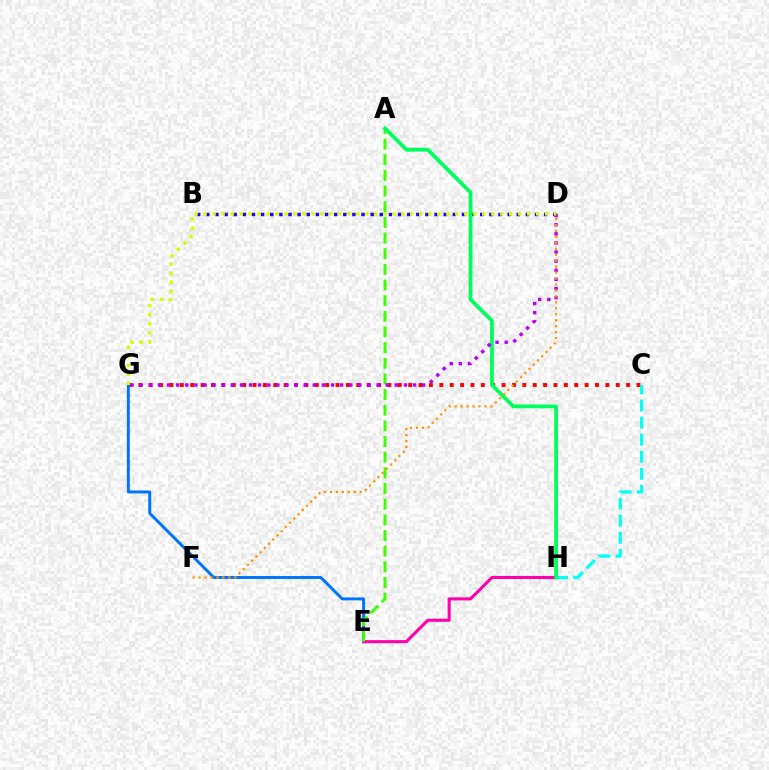{('C', 'G'): [{'color': '#ff0000', 'line_style': 'dotted', 'thickness': 2.82}], ('E', 'G'): [{'color': '#0074ff', 'line_style': 'solid', 'thickness': 2.12}], ('B', 'D'): [{'color': '#2500ff', 'line_style': 'dotted', 'thickness': 2.48}], ('C', 'H'): [{'color': '#00fff6', 'line_style': 'dashed', 'thickness': 2.32}], ('E', 'H'): [{'color': '#ff00ac', 'line_style': 'solid', 'thickness': 2.22}], ('A', 'E'): [{'color': '#3dff00', 'line_style': 'dashed', 'thickness': 2.13}], ('A', 'H'): [{'color': '#00ff5c', 'line_style': 'solid', 'thickness': 2.72}], ('D', 'G'): [{'color': '#b900ff', 'line_style': 'dotted', 'thickness': 2.48}, {'color': '#d1ff00', 'line_style': 'dotted', 'thickness': 2.44}], ('D', 'F'): [{'color': '#ff9400', 'line_style': 'dotted', 'thickness': 1.62}]}